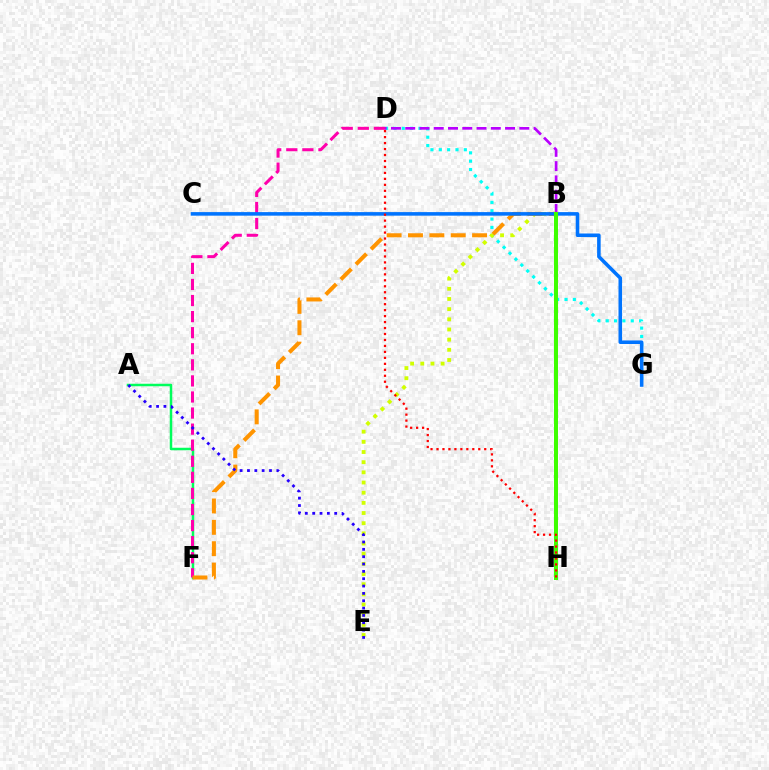{('D', 'G'): [{'color': '#00fff6', 'line_style': 'dotted', 'thickness': 2.27}], ('B', 'D'): [{'color': '#b900ff', 'line_style': 'dashed', 'thickness': 1.94}], ('A', 'F'): [{'color': '#00ff5c', 'line_style': 'solid', 'thickness': 1.8}], ('B', 'E'): [{'color': '#d1ff00', 'line_style': 'dotted', 'thickness': 2.76}], ('D', 'F'): [{'color': '#ff00ac', 'line_style': 'dashed', 'thickness': 2.18}], ('B', 'F'): [{'color': '#ff9400', 'line_style': 'dashed', 'thickness': 2.9}], ('A', 'E'): [{'color': '#2500ff', 'line_style': 'dotted', 'thickness': 1.99}], ('C', 'G'): [{'color': '#0074ff', 'line_style': 'solid', 'thickness': 2.56}], ('B', 'H'): [{'color': '#3dff00', 'line_style': 'solid', 'thickness': 2.87}], ('D', 'H'): [{'color': '#ff0000', 'line_style': 'dotted', 'thickness': 1.62}]}